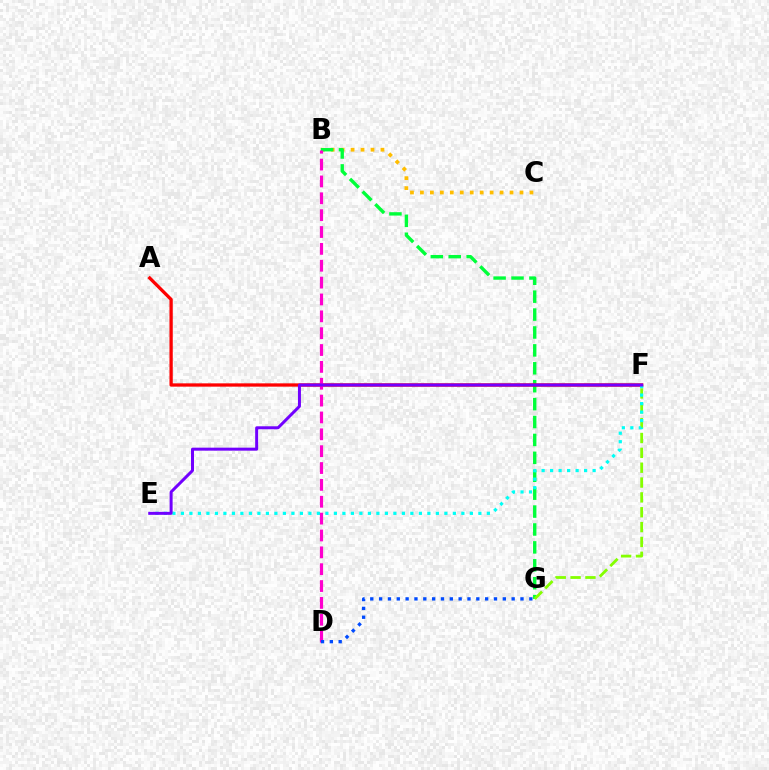{('B', 'C'): [{'color': '#ffbd00', 'line_style': 'dotted', 'thickness': 2.71}], ('B', 'G'): [{'color': '#00ff39', 'line_style': 'dashed', 'thickness': 2.43}], ('F', 'G'): [{'color': '#84ff00', 'line_style': 'dashed', 'thickness': 2.02}], ('A', 'F'): [{'color': '#ff0000', 'line_style': 'solid', 'thickness': 2.37}], ('E', 'F'): [{'color': '#00fff6', 'line_style': 'dotted', 'thickness': 2.31}, {'color': '#7200ff', 'line_style': 'solid', 'thickness': 2.16}], ('B', 'D'): [{'color': '#ff00cf', 'line_style': 'dashed', 'thickness': 2.29}], ('D', 'G'): [{'color': '#004bff', 'line_style': 'dotted', 'thickness': 2.4}]}